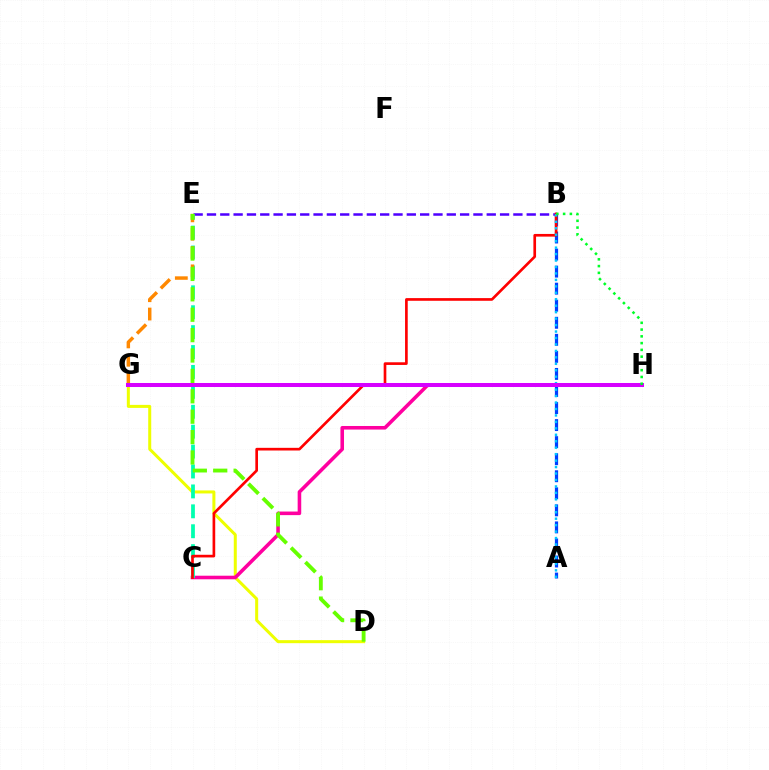{('D', 'G'): [{'color': '#eeff00', 'line_style': 'solid', 'thickness': 2.17}], ('B', 'E'): [{'color': '#4f00ff', 'line_style': 'dashed', 'thickness': 1.81}], ('A', 'B'): [{'color': '#003fff', 'line_style': 'dashed', 'thickness': 2.32}, {'color': '#00c7ff', 'line_style': 'dotted', 'thickness': 1.75}], ('C', 'H'): [{'color': '#ff00a0', 'line_style': 'solid', 'thickness': 2.58}], ('C', 'E'): [{'color': '#00ffaf', 'line_style': 'dashed', 'thickness': 2.7}], ('E', 'G'): [{'color': '#ff8800', 'line_style': 'dashed', 'thickness': 2.49}], ('B', 'C'): [{'color': '#ff0000', 'line_style': 'solid', 'thickness': 1.92}], ('D', 'E'): [{'color': '#66ff00', 'line_style': 'dashed', 'thickness': 2.77}], ('G', 'H'): [{'color': '#d600ff', 'line_style': 'solid', 'thickness': 2.89}], ('B', 'H'): [{'color': '#00ff27', 'line_style': 'dotted', 'thickness': 1.84}]}